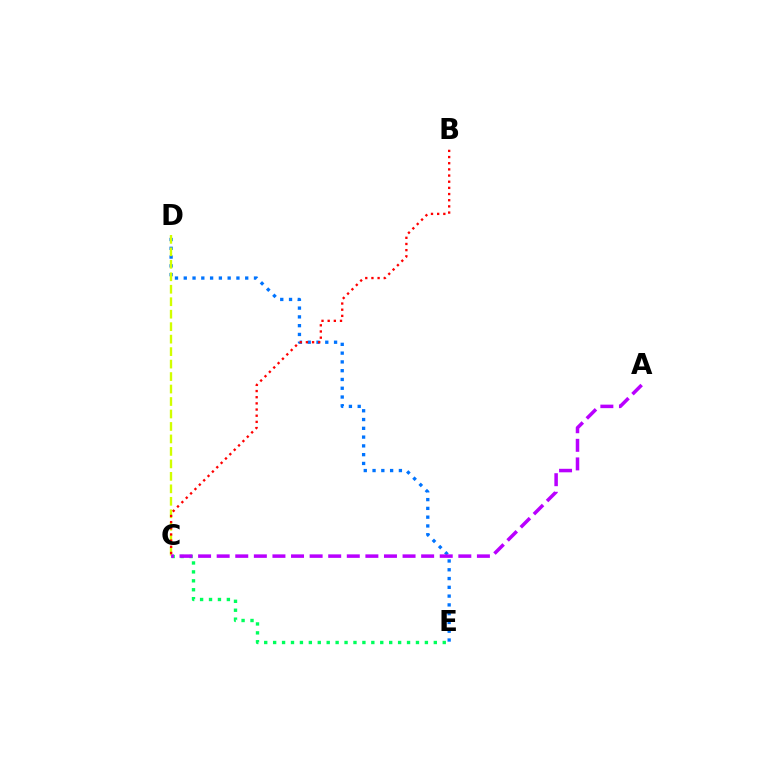{('D', 'E'): [{'color': '#0074ff', 'line_style': 'dotted', 'thickness': 2.39}], ('C', 'E'): [{'color': '#00ff5c', 'line_style': 'dotted', 'thickness': 2.43}], ('C', 'D'): [{'color': '#d1ff00', 'line_style': 'dashed', 'thickness': 1.69}], ('A', 'C'): [{'color': '#b900ff', 'line_style': 'dashed', 'thickness': 2.53}], ('B', 'C'): [{'color': '#ff0000', 'line_style': 'dotted', 'thickness': 1.68}]}